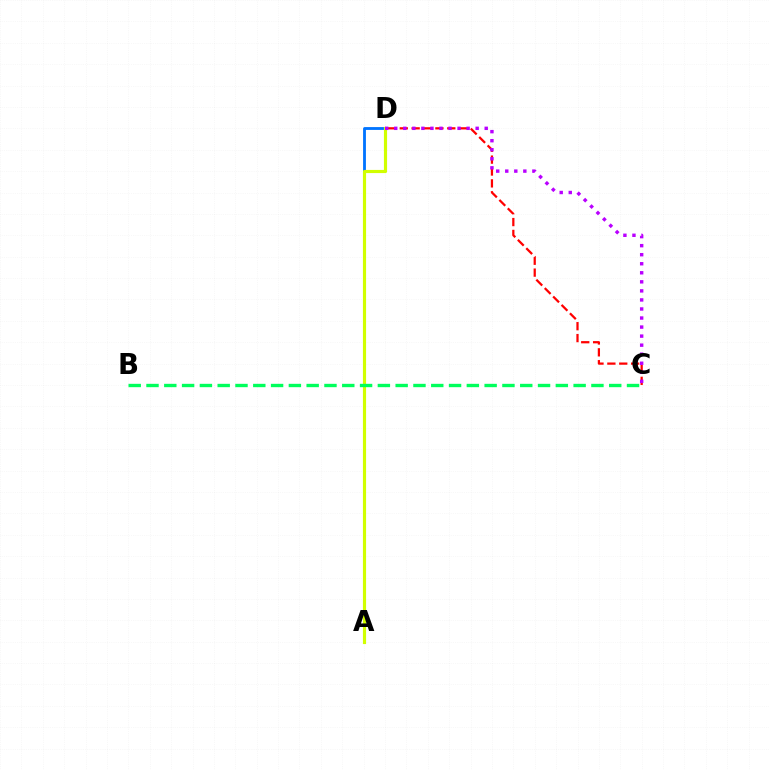{('C', 'D'): [{'color': '#ff0000', 'line_style': 'dashed', 'thickness': 1.61}, {'color': '#b900ff', 'line_style': 'dotted', 'thickness': 2.46}], ('A', 'D'): [{'color': '#0074ff', 'line_style': 'solid', 'thickness': 2.04}, {'color': '#d1ff00', 'line_style': 'solid', 'thickness': 2.27}], ('B', 'C'): [{'color': '#00ff5c', 'line_style': 'dashed', 'thickness': 2.42}]}